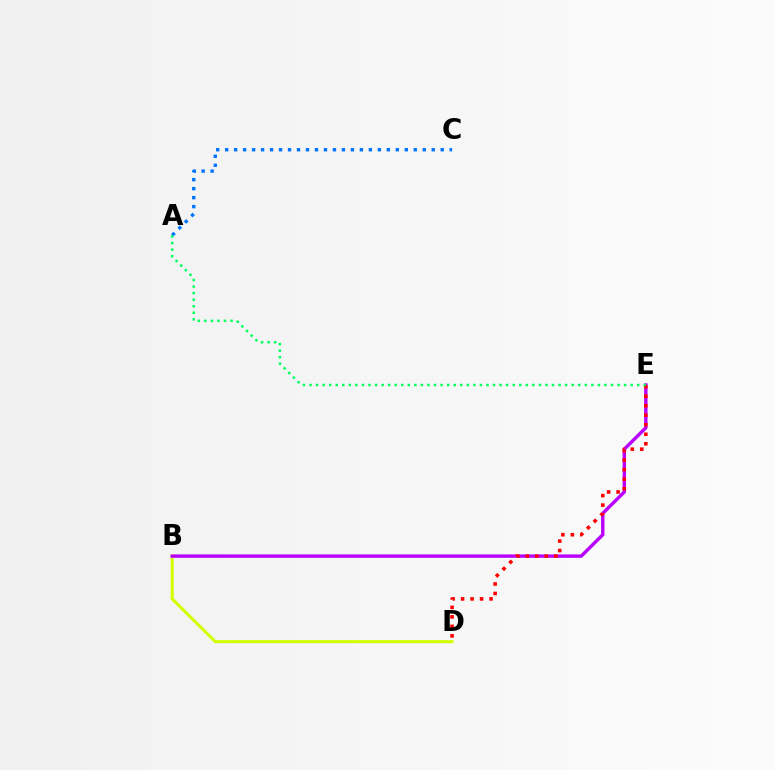{('B', 'D'): [{'color': '#d1ff00', 'line_style': 'solid', 'thickness': 2.21}], ('B', 'E'): [{'color': '#b900ff', 'line_style': 'solid', 'thickness': 2.45}], ('A', 'C'): [{'color': '#0074ff', 'line_style': 'dotted', 'thickness': 2.44}], ('D', 'E'): [{'color': '#ff0000', 'line_style': 'dotted', 'thickness': 2.58}], ('A', 'E'): [{'color': '#00ff5c', 'line_style': 'dotted', 'thickness': 1.78}]}